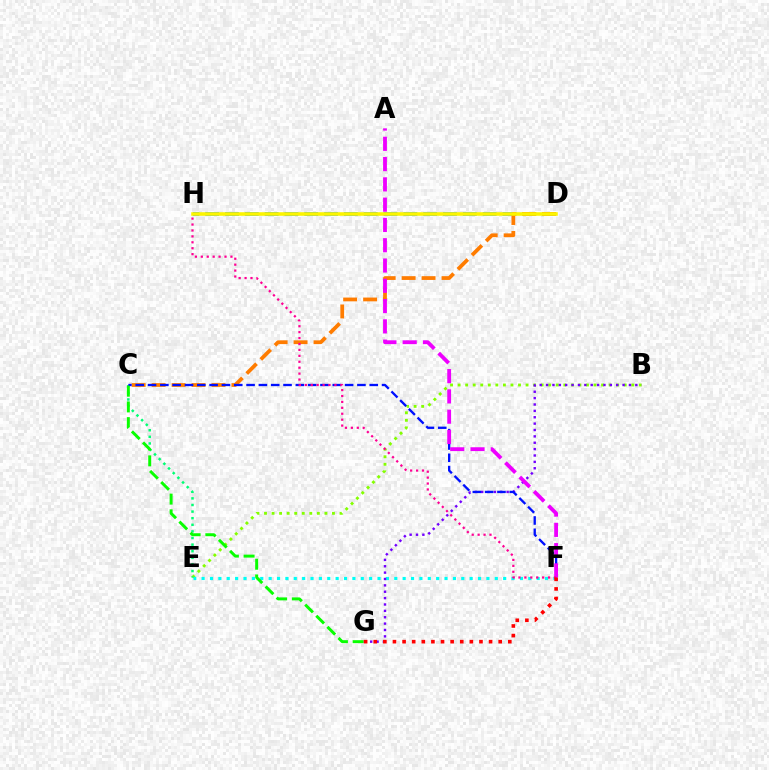{('B', 'E'): [{'color': '#84ff00', 'line_style': 'dotted', 'thickness': 2.05}], ('C', 'E'): [{'color': '#00ff74', 'line_style': 'dotted', 'thickness': 1.79}], ('D', 'H'): [{'color': '#008cff', 'line_style': 'dashed', 'thickness': 2.69}, {'color': '#fcf500', 'line_style': 'solid', 'thickness': 2.56}], ('E', 'F'): [{'color': '#00fff6', 'line_style': 'dotted', 'thickness': 2.28}], ('C', 'D'): [{'color': '#ff7c00', 'line_style': 'dashed', 'thickness': 2.71}], ('B', 'G'): [{'color': '#7200ff', 'line_style': 'dotted', 'thickness': 1.73}], ('C', 'F'): [{'color': '#0010ff', 'line_style': 'dashed', 'thickness': 1.67}], ('A', 'F'): [{'color': '#ee00ff', 'line_style': 'dashed', 'thickness': 2.76}], ('C', 'G'): [{'color': '#08ff00', 'line_style': 'dashed', 'thickness': 2.13}], ('F', 'H'): [{'color': '#ff0094', 'line_style': 'dotted', 'thickness': 1.61}], ('F', 'G'): [{'color': '#ff0000', 'line_style': 'dotted', 'thickness': 2.61}]}